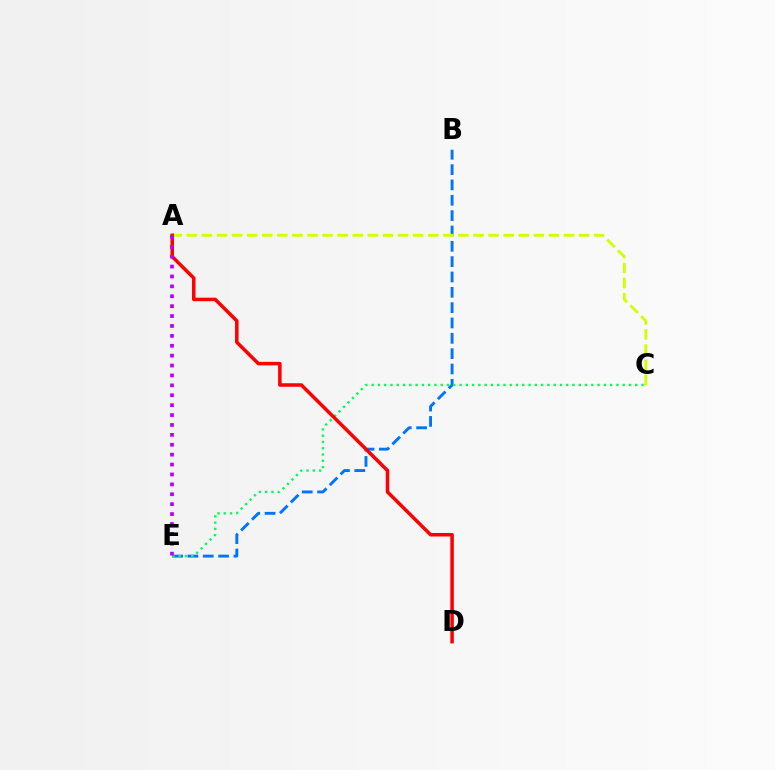{('B', 'E'): [{'color': '#0074ff', 'line_style': 'dashed', 'thickness': 2.08}], ('A', 'C'): [{'color': '#d1ff00', 'line_style': 'dashed', 'thickness': 2.05}], ('C', 'E'): [{'color': '#00ff5c', 'line_style': 'dotted', 'thickness': 1.71}], ('A', 'D'): [{'color': '#ff0000', 'line_style': 'solid', 'thickness': 2.53}], ('A', 'E'): [{'color': '#b900ff', 'line_style': 'dotted', 'thickness': 2.69}]}